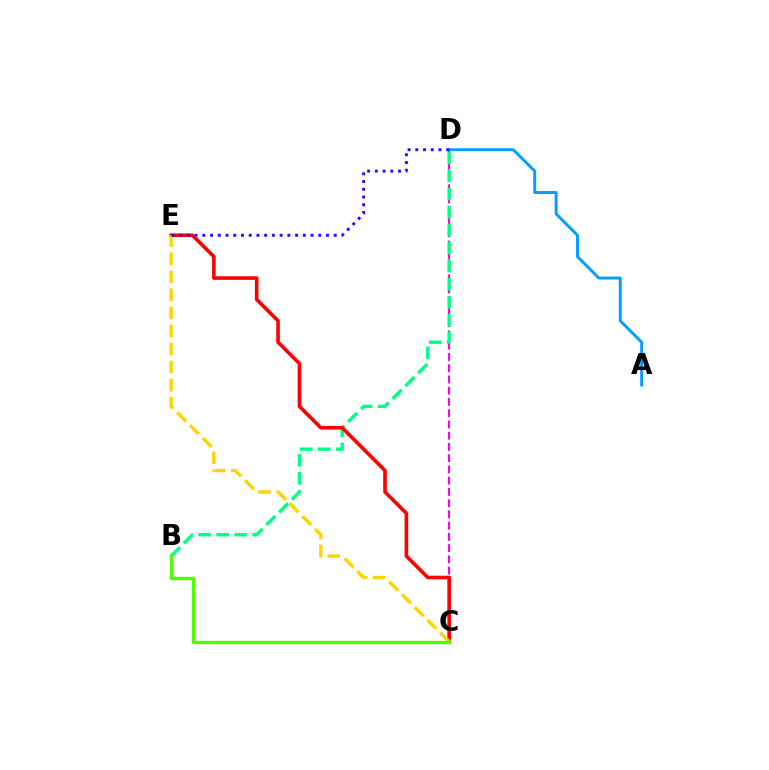{('C', 'D'): [{'color': '#ff00ed', 'line_style': 'dashed', 'thickness': 1.53}], ('A', 'D'): [{'color': '#009eff', 'line_style': 'solid', 'thickness': 2.11}], ('B', 'D'): [{'color': '#00ff86', 'line_style': 'dashed', 'thickness': 2.45}], ('C', 'E'): [{'color': '#ff0000', 'line_style': 'solid', 'thickness': 2.6}, {'color': '#ffd500', 'line_style': 'dashed', 'thickness': 2.45}], ('D', 'E'): [{'color': '#3700ff', 'line_style': 'dotted', 'thickness': 2.1}], ('B', 'C'): [{'color': '#4fff00', 'line_style': 'solid', 'thickness': 2.39}]}